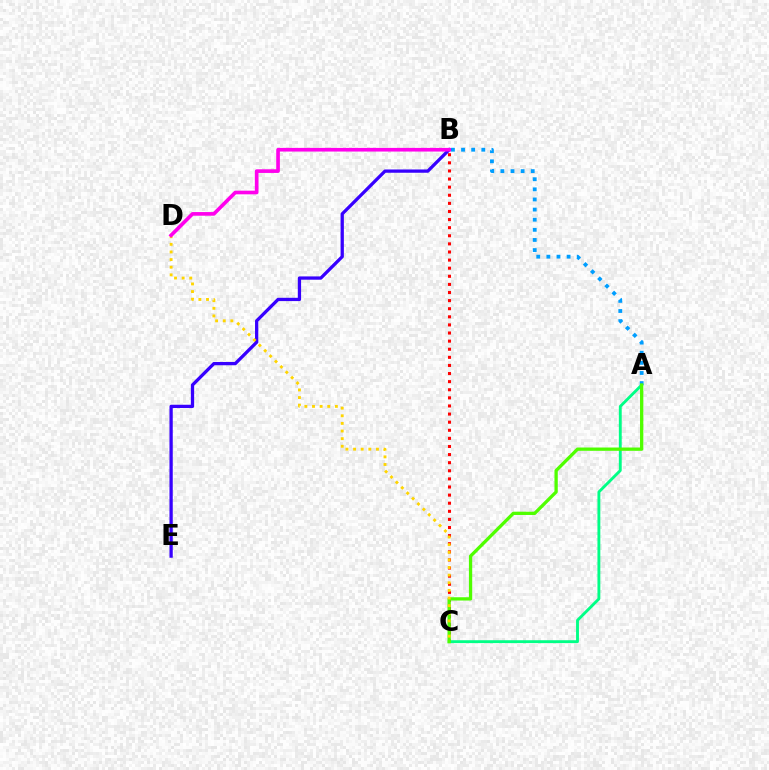{('B', 'C'): [{'color': '#ff0000', 'line_style': 'dotted', 'thickness': 2.2}], ('A', 'C'): [{'color': '#00ff86', 'line_style': 'solid', 'thickness': 2.07}, {'color': '#4fff00', 'line_style': 'solid', 'thickness': 2.37}], ('A', 'B'): [{'color': '#009eff', 'line_style': 'dotted', 'thickness': 2.75}], ('B', 'E'): [{'color': '#3700ff', 'line_style': 'solid', 'thickness': 2.36}], ('C', 'D'): [{'color': '#ffd500', 'line_style': 'dotted', 'thickness': 2.07}], ('B', 'D'): [{'color': '#ff00ed', 'line_style': 'solid', 'thickness': 2.63}]}